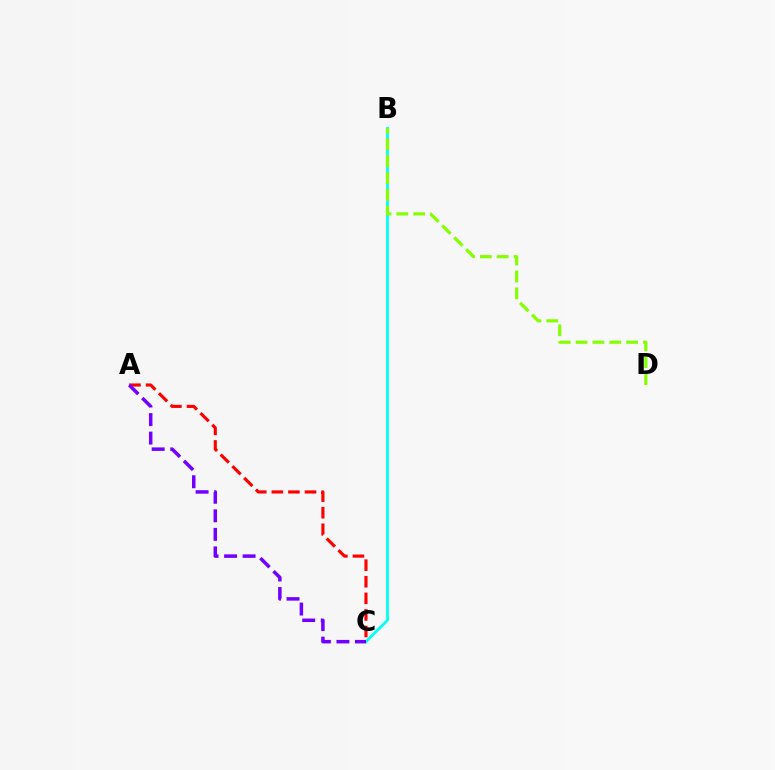{('A', 'C'): [{'color': '#ff0000', 'line_style': 'dashed', 'thickness': 2.25}, {'color': '#7200ff', 'line_style': 'dashed', 'thickness': 2.52}], ('B', 'C'): [{'color': '#00fff6', 'line_style': 'solid', 'thickness': 2.01}], ('B', 'D'): [{'color': '#84ff00', 'line_style': 'dashed', 'thickness': 2.29}]}